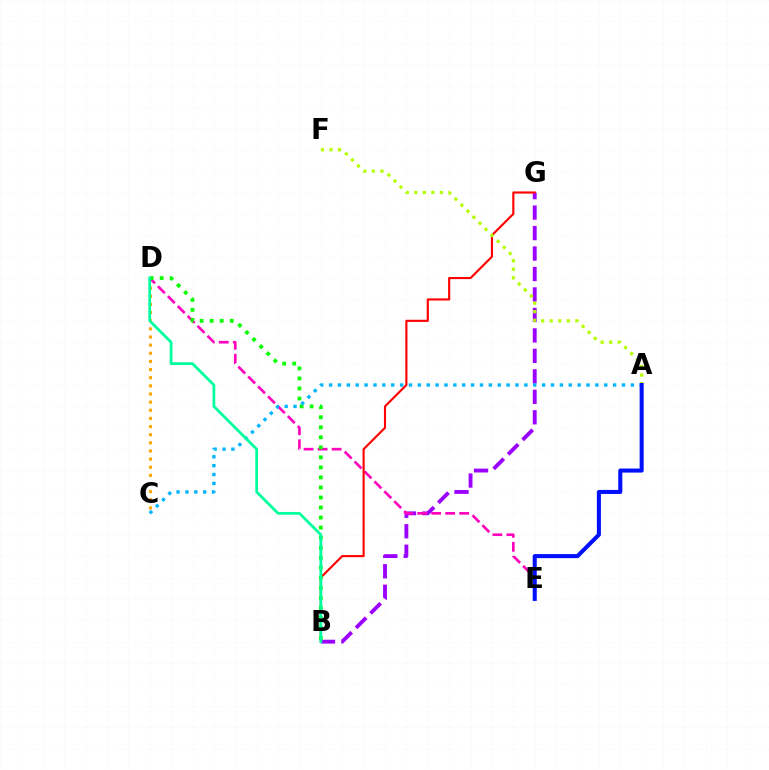{('B', 'G'): [{'color': '#9b00ff', 'line_style': 'dashed', 'thickness': 2.78}, {'color': '#ff0000', 'line_style': 'solid', 'thickness': 1.54}], ('C', 'D'): [{'color': '#ffa500', 'line_style': 'dotted', 'thickness': 2.21}], ('D', 'E'): [{'color': '#ff00bd', 'line_style': 'dashed', 'thickness': 1.9}], ('B', 'D'): [{'color': '#08ff00', 'line_style': 'dotted', 'thickness': 2.73}, {'color': '#00ff9d', 'line_style': 'solid', 'thickness': 1.99}], ('A', 'F'): [{'color': '#b3ff00', 'line_style': 'dotted', 'thickness': 2.32}], ('A', 'C'): [{'color': '#00b5ff', 'line_style': 'dotted', 'thickness': 2.41}], ('A', 'E'): [{'color': '#0010ff', 'line_style': 'solid', 'thickness': 2.92}]}